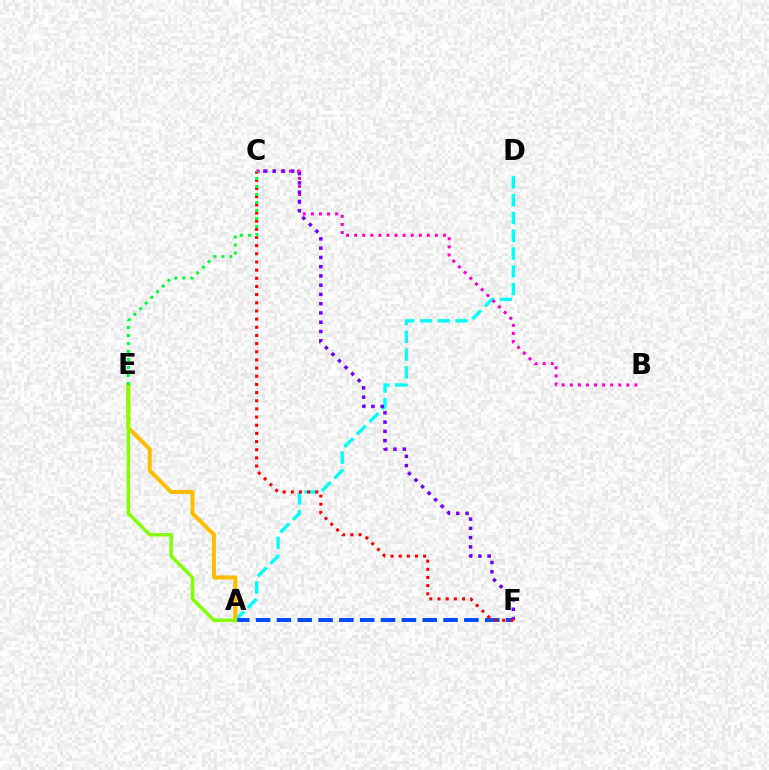{('A', 'D'): [{'color': '#00fff6', 'line_style': 'dashed', 'thickness': 2.41}], ('A', 'F'): [{'color': '#004bff', 'line_style': 'dashed', 'thickness': 2.83}], ('B', 'C'): [{'color': '#ff00cf', 'line_style': 'dotted', 'thickness': 2.2}], ('C', 'F'): [{'color': '#7200ff', 'line_style': 'dotted', 'thickness': 2.52}, {'color': '#ff0000', 'line_style': 'dotted', 'thickness': 2.22}], ('A', 'E'): [{'color': '#ffbd00', 'line_style': 'solid', 'thickness': 2.92}, {'color': '#84ff00', 'line_style': 'solid', 'thickness': 2.5}], ('C', 'E'): [{'color': '#00ff39', 'line_style': 'dotted', 'thickness': 2.17}]}